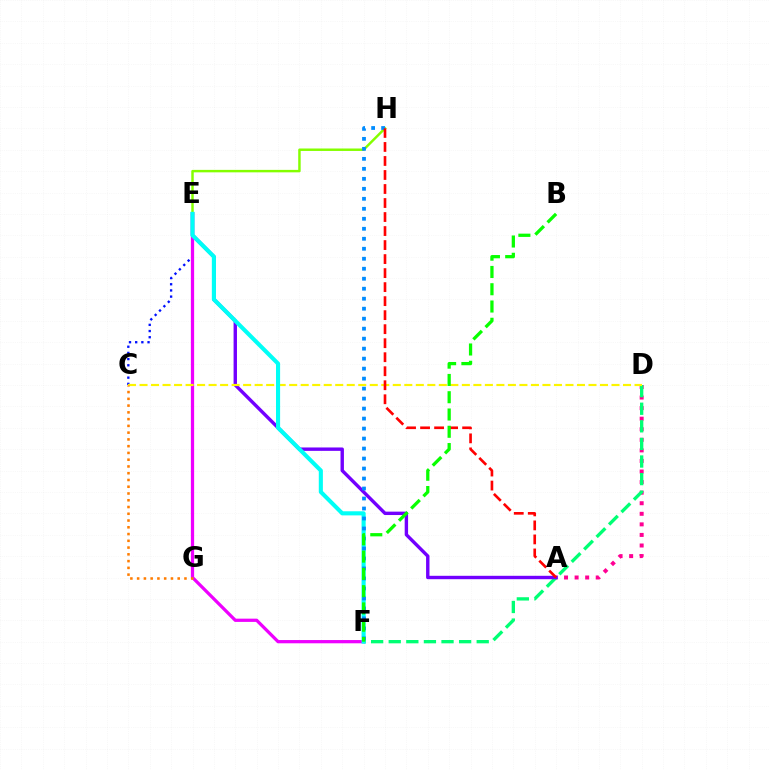{('A', 'D'): [{'color': '#ff0094', 'line_style': 'dotted', 'thickness': 2.87}], ('E', 'H'): [{'color': '#84ff00', 'line_style': 'solid', 'thickness': 1.77}], ('D', 'F'): [{'color': '#00ff74', 'line_style': 'dashed', 'thickness': 2.39}], ('A', 'E'): [{'color': '#7200ff', 'line_style': 'solid', 'thickness': 2.45}], ('C', 'E'): [{'color': '#0010ff', 'line_style': 'dotted', 'thickness': 1.68}], ('E', 'F'): [{'color': '#ee00ff', 'line_style': 'solid', 'thickness': 2.34}, {'color': '#00fff6', 'line_style': 'solid', 'thickness': 2.95}], ('C', 'D'): [{'color': '#fcf500', 'line_style': 'dashed', 'thickness': 1.56}], ('F', 'H'): [{'color': '#008cff', 'line_style': 'dotted', 'thickness': 2.71}], ('A', 'H'): [{'color': '#ff0000', 'line_style': 'dashed', 'thickness': 1.9}], ('C', 'G'): [{'color': '#ff7c00', 'line_style': 'dotted', 'thickness': 1.84}], ('B', 'F'): [{'color': '#08ff00', 'line_style': 'dashed', 'thickness': 2.35}]}